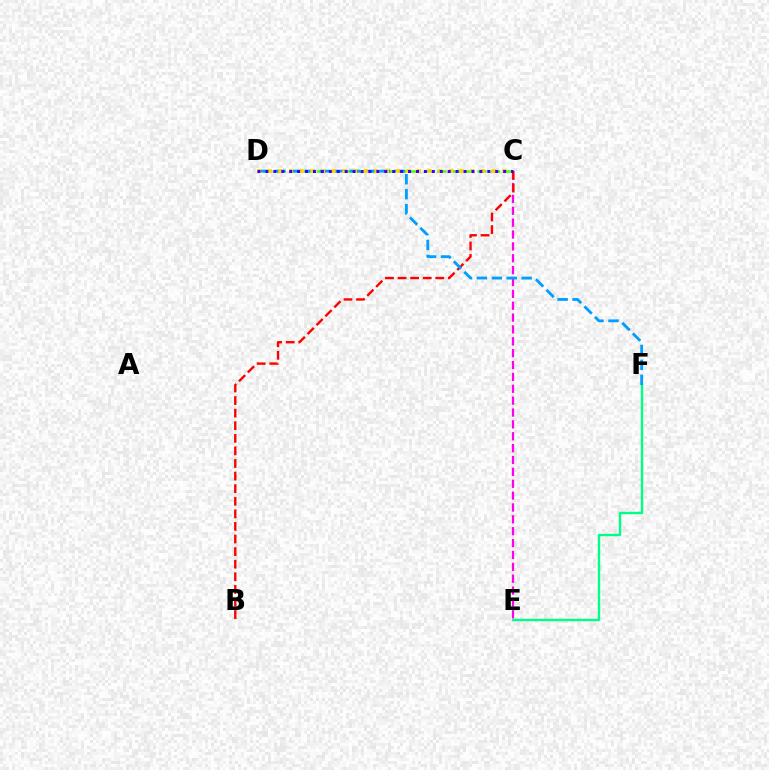{('E', 'F'): [{'color': '#00ff86', 'line_style': 'solid', 'thickness': 1.71}], ('C', 'D'): [{'color': '#4fff00', 'line_style': 'dashed', 'thickness': 1.82}, {'color': '#ffd500', 'line_style': 'dotted', 'thickness': 2.9}, {'color': '#3700ff', 'line_style': 'dotted', 'thickness': 2.15}], ('C', 'E'): [{'color': '#ff00ed', 'line_style': 'dashed', 'thickness': 1.61}], ('B', 'C'): [{'color': '#ff0000', 'line_style': 'dashed', 'thickness': 1.71}], ('D', 'F'): [{'color': '#009eff', 'line_style': 'dashed', 'thickness': 2.03}]}